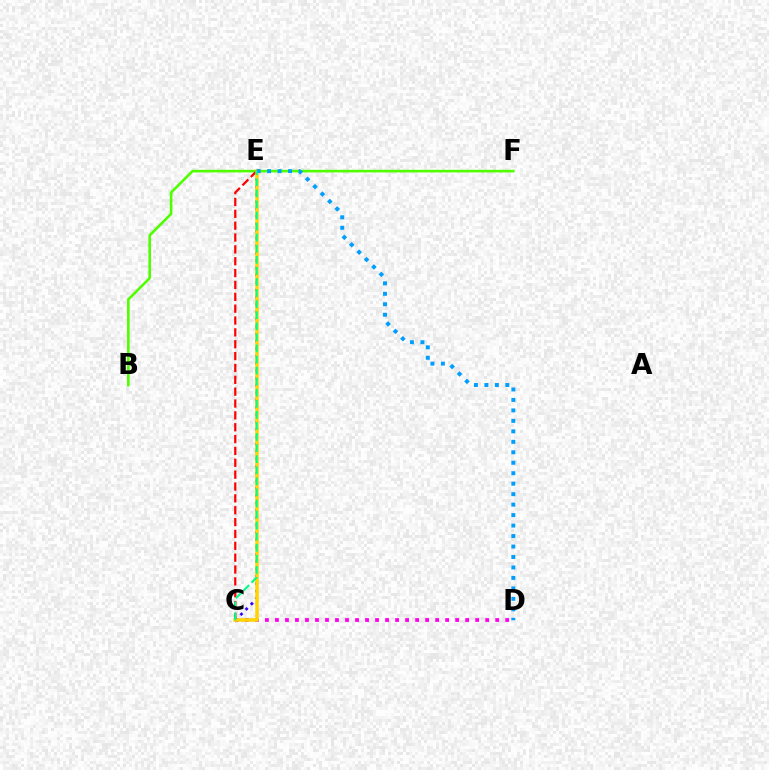{('B', 'F'): [{'color': '#4fff00', 'line_style': 'solid', 'thickness': 1.88}], ('C', 'D'): [{'color': '#ff00ed', 'line_style': 'dotted', 'thickness': 2.72}], ('C', 'E'): [{'color': '#ff0000', 'line_style': 'dashed', 'thickness': 1.61}, {'color': '#3700ff', 'line_style': 'dotted', 'thickness': 2.0}, {'color': '#ffd500', 'line_style': 'solid', 'thickness': 2.53}, {'color': '#00ff86', 'line_style': 'dashed', 'thickness': 1.5}], ('D', 'E'): [{'color': '#009eff', 'line_style': 'dotted', 'thickness': 2.84}]}